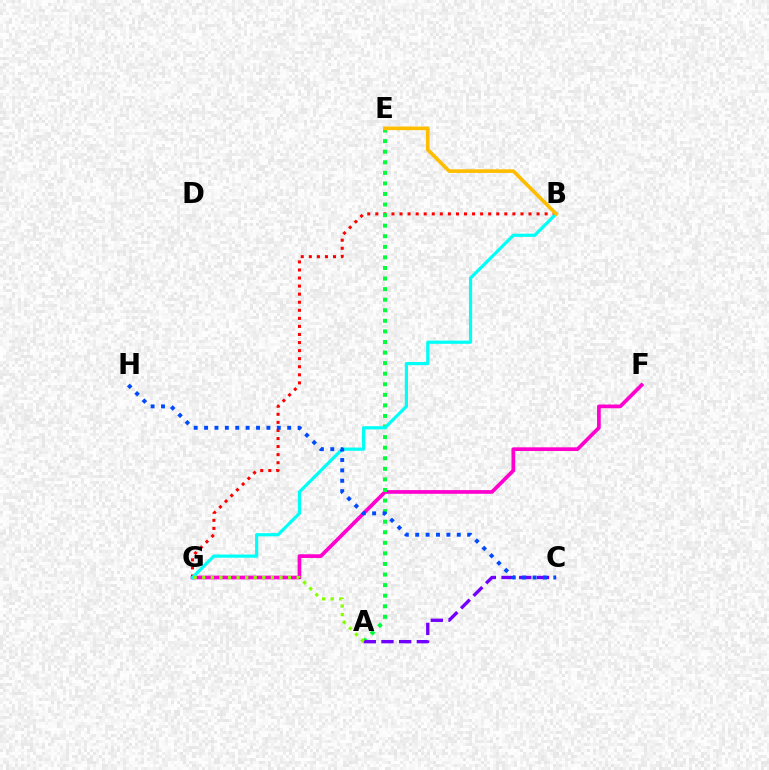{('F', 'G'): [{'color': '#ff00cf', 'line_style': 'solid', 'thickness': 2.67}], ('B', 'G'): [{'color': '#ff0000', 'line_style': 'dotted', 'thickness': 2.19}, {'color': '#00fff6', 'line_style': 'solid', 'thickness': 2.3}], ('A', 'E'): [{'color': '#00ff39', 'line_style': 'dotted', 'thickness': 2.87}], ('A', 'C'): [{'color': '#7200ff', 'line_style': 'dashed', 'thickness': 2.4}], ('A', 'G'): [{'color': '#84ff00', 'line_style': 'dotted', 'thickness': 2.33}], ('C', 'H'): [{'color': '#004bff', 'line_style': 'dotted', 'thickness': 2.82}], ('B', 'E'): [{'color': '#ffbd00', 'line_style': 'solid', 'thickness': 2.62}]}